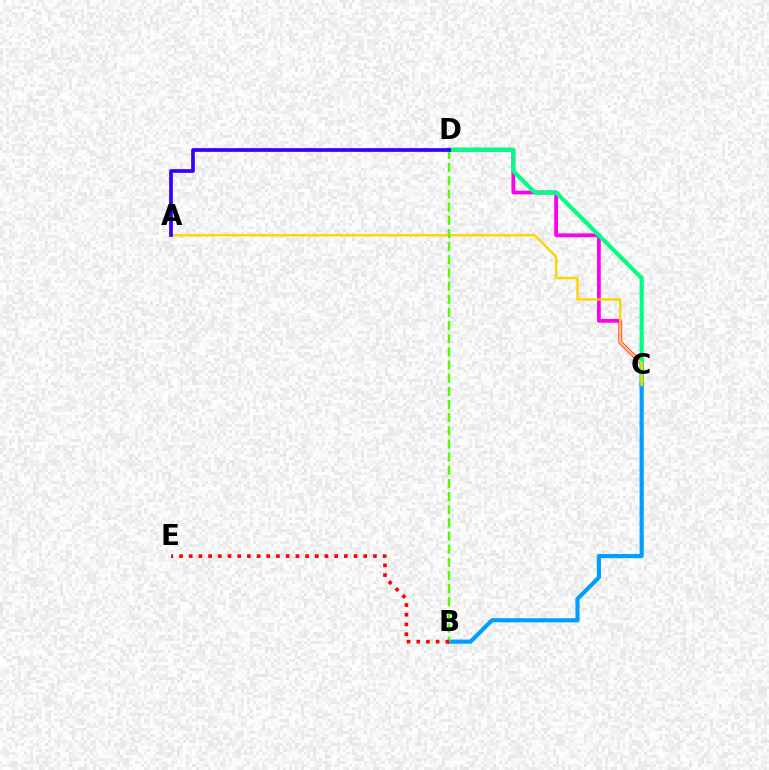{('C', 'D'): [{'color': '#ff00ed', 'line_style': 'solid', 'thickness': 2.71}, {'color': '#00ff86', 'line_style': 'solid', 'thickness': 3.0}], ('B', 'C'): [{'color': '#009eff', 'line_style': 'solid', 'thickness': 2.97}], ('A', 'C'): [{'color': '#ffd500', 'line_style': 'solid', 'thickness': 1.73}], ('B', 'D'): [{'color': '#4fff00', 'line_style': 'dashed', 'thickness': 1.79}], ('A', 'D'): [{'color': '#3700ff', 'line_style': 'solid', 'thickness': 2.68}], ('B', 'E'): [{'color': '#ff0000', 'line_style': 'dotted', 'thickness': 2.63}]}